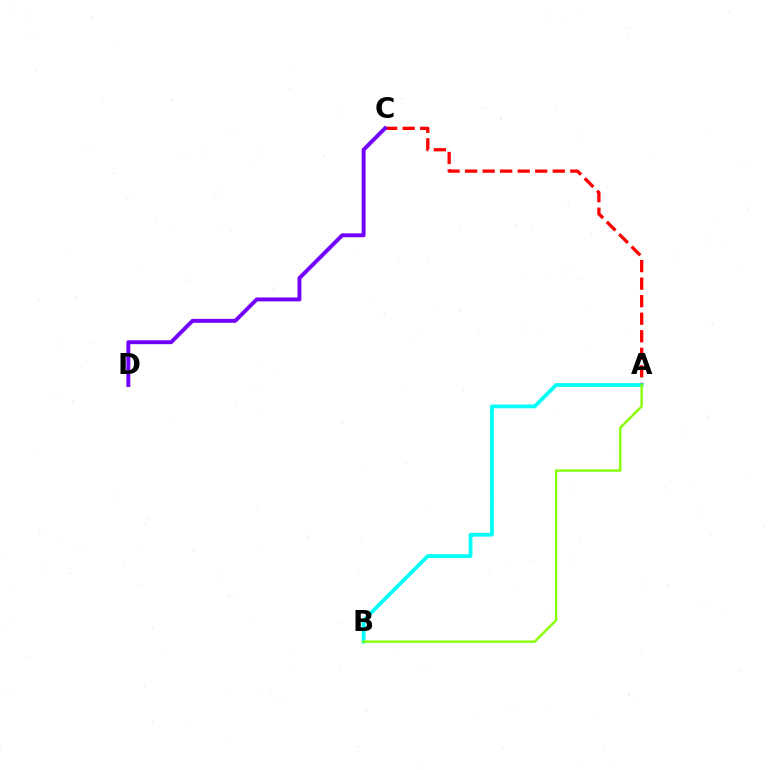{('A', 'C'): [{'color': '#ff0000', 'line_style': 'dashed', 'thickness': 2.38}], ('A', 'B'): [{'color': '#00fff6', 'line_style': 'solid', 'thickness': 2.72}, {'color': '#84ff00', 'line_style': 'solid', 'thickness': 1.71}], ('C', 'D'): [{'color': '#7200ff', 'line_style': 'solid', 'thickness': 2.82}]}